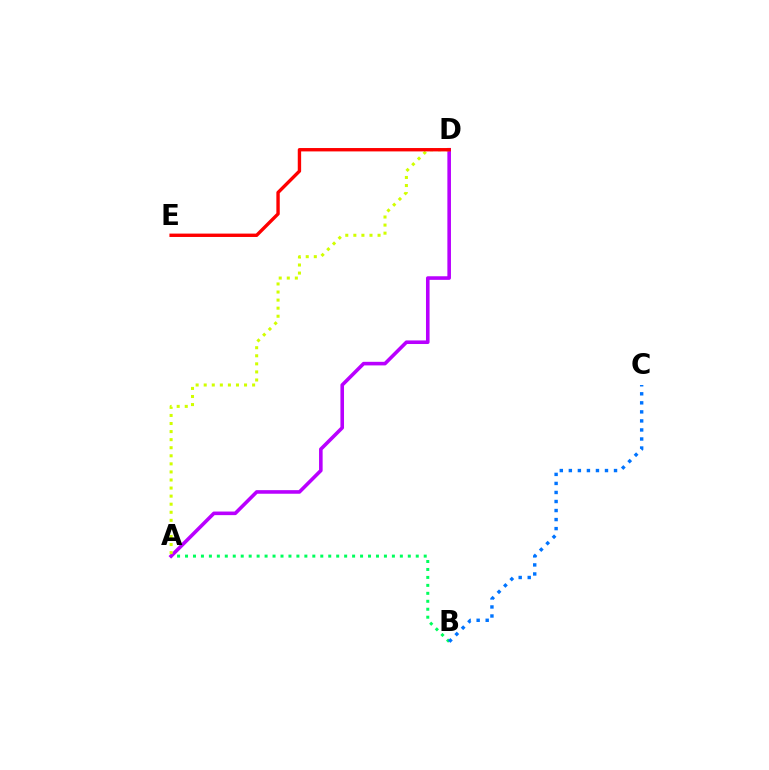{('A', 'B'): [{'color': '#00ff5c', 'line_style': 'dotted', 'thickness': 2.16}], ('A', 'D'): [{'color': '#b900ff', 'line_style': 'solid', 'thickness': 2.58}, {'color': '#d1ff00', 'line_style': 'dotted', 'thickness': 2.19}], ('B', 'C'): [{'color': '#0074ff', 'line_style': 'dotted', 'thickness': 2.45}], ('D', 'E'): [{'color': '#ff0000', 'line_style': 'solid', 'thickness': 2.43}]}